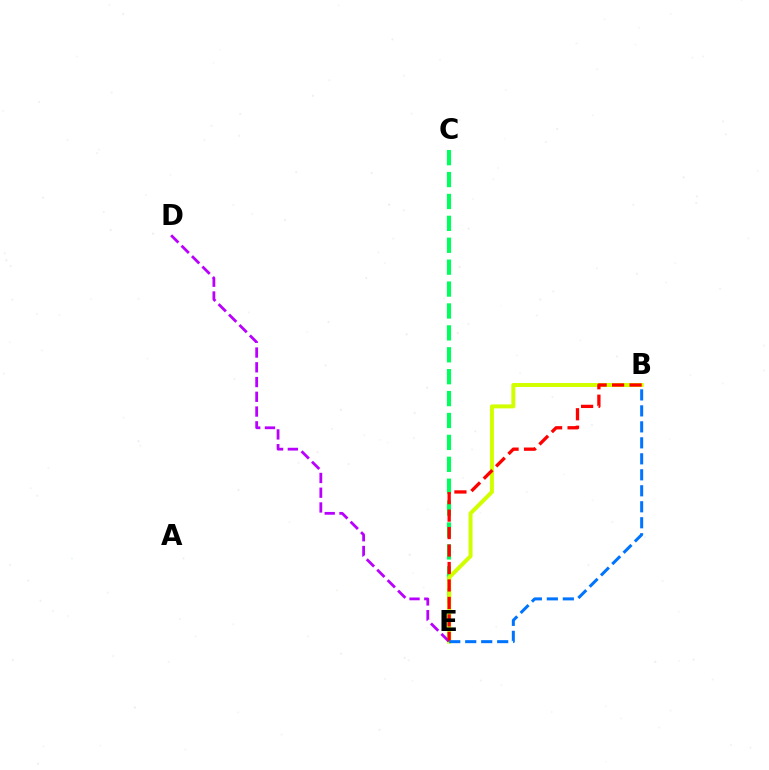{('C', 'E'): [{'color': '#00ff5c', 'line_style': 'dashed', 'thickness': 2.98}], ('B', 'E'): [{'color': '#d1ff00', 'line_style': 'solid', 'thickness': 2.86}, {'color': '#ff0000', 'line_style': 'dashed', 'thickness': 2.37}, {'color': '#0074ff', 'line_style': 'dashed', 'thickness': 2.17}], ('D', 'E'): [{'color': '#b900ff', 'line_style': 'dashed', 'thickness': 2.0}]}